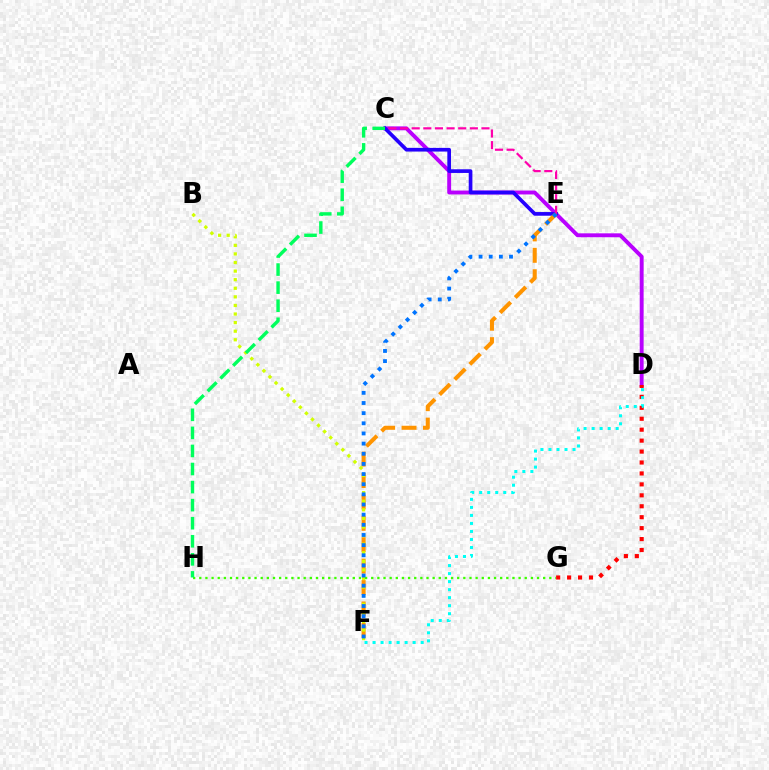{('C', 'D'): [{'color': '#b900ff', 'line_style': 'solid', 'thickness': 2.8}], ('C', 'E'): [{'color': '#2500ff', 'line_style': 'solid', 'thickness': 2.65}, {'color': '#ff00ac', 'line_style': 'dashed', 'thickness': 1.58}], ('E', 'F'): [{'color': '#ff9400', 'line_style': 'dashed', 'thickness': 2.91}, {'color': '#0074ff', 'line_style': 'dotted', 'thickness': 2.76}], ('D', 'G'): [{'color': '#ff0000', 'line_style': 'dotted', 'thickness': 2.97}], ('B', 'F'): [{'color': '#d1ff00', 'line_style': 'dotted', 'thickness': 2.33}], ('D', 'F'): [{'color': '#00fff6', 'line_style': 'dotted', 'thickness': 2.18}], ('G', 'H'): [{'color': '#3dff00', 'line_style': 'dotted', 'thickness': 1.67}], ('C', 'H'): [{'color': '#00ff5c', 'line_style': 'dashed', 'thickness': 2.45}]}